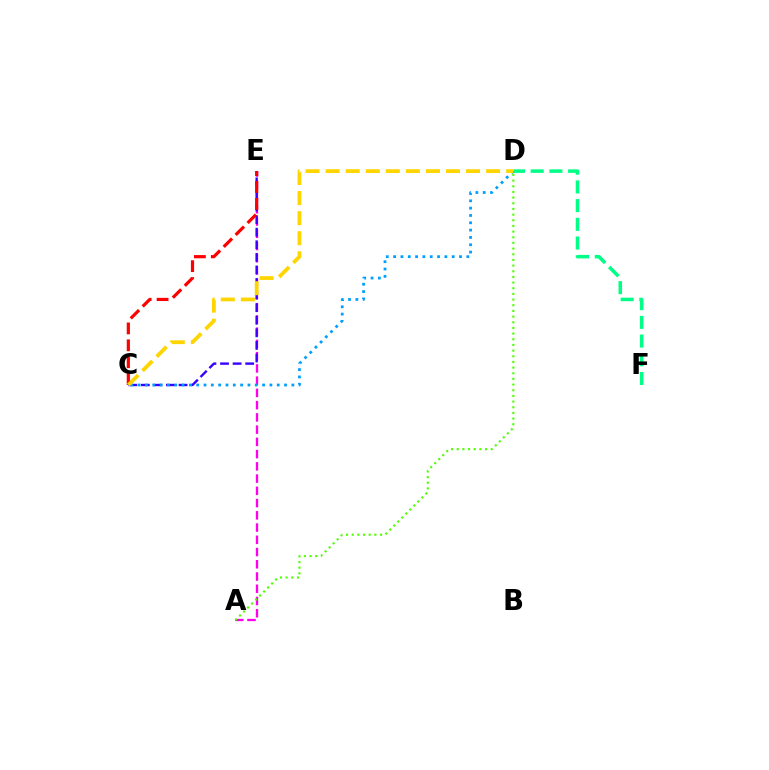{('A', 'E'): [{'color': '#ff00ed', 'line_style': 'dashed', 'thickness': 1.66}], ('D', 'F'): [{'color': '#00ff86', 'line_style': 'dashed', 'thickness': 2.54}], ('C', 'E'): [{'color': '#3700ff', 'line_style': 'dashed', 'thickness': 1.71}, {'color': '#ff0000', 'line_style': 'dashed', 'thickness': 2.3}], ('C', 'D'): [{'color': '#009eff', 'line_style': 'dotted', 'thickness': 1.99}, {'color': '#ffd500', 'line_style': 'dashed', 'thickness': 2.73}], ('A', 'D'): [{'color': '#4fff00', 'line_style': 'dotted', 'thickness': 1.54}]}